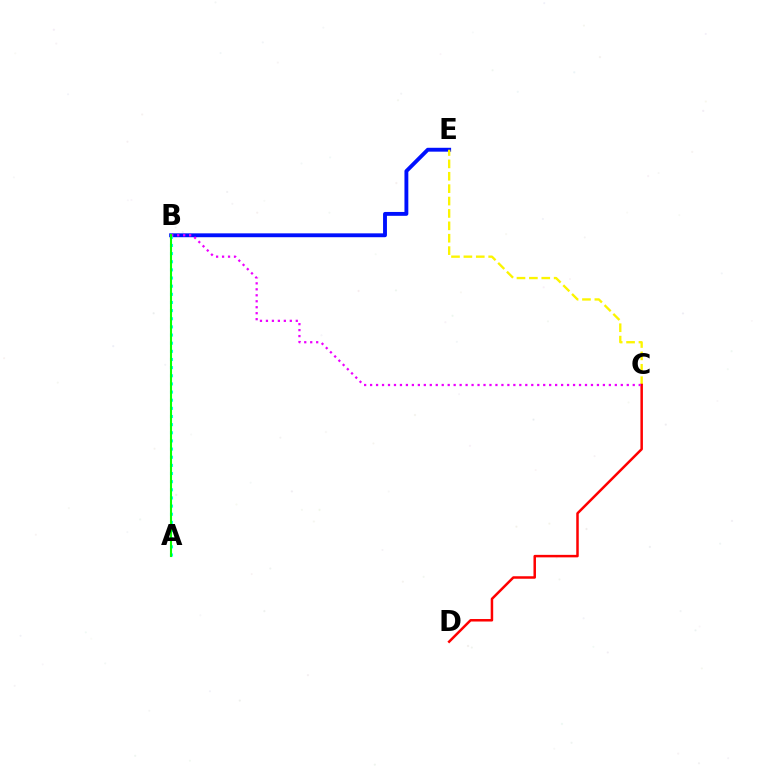{('B', 'E'): [{'color': '#0010ff', 'line_style': 'solid', 'thickness': 2.79}], ('C', 'E'): [{'color': '#fcf500', 'line_style': 'dashed', 'thickness': 1.68}], ('A', 'B'): [{'color': '#00fff6', 'line_style': 'dotted', 'thickness': 2.21}, {'color': '#08ff00', 'line_style': 'solid', 'thickness': 1.51}], ('C', 'D'): [{'color': '#ff0000', 'line_style': 'solid', 'thickness': 1.8}], ('B', 'C'): [{'color': '#ee00ff', 'line_style': 'dotted', 'thickness': 1.62}]}